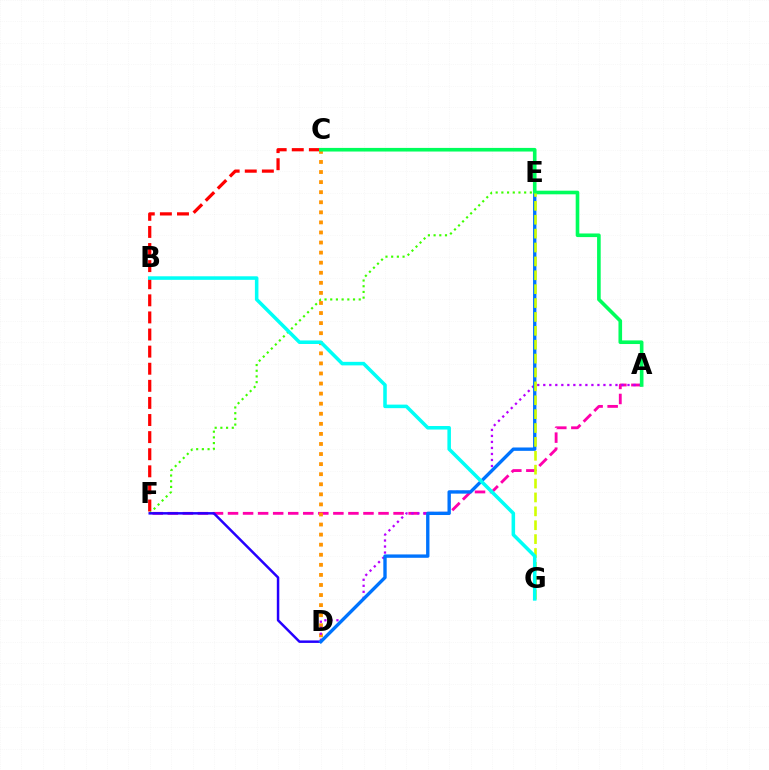{('C', 'F'): [{'color': '#ff0000', 'line_style': 'dashed', 'thickness': 2.32}], ('A', 'F'): [{'color': '#ff00ac', 'line_style': 'dashed', 'thickness': 2.04}], ('E', 'F'): [{'color': '#3dff00', 'line_style': 'dotted', 'thickness': 1.55}], ('C', 'D'): [{'color': '#ff9400', 'line_style': 'dotted', 'thickness': 2.74}], ('D', 'F'): [{'color': '#2500ff', 'line_style': 'solid', 'thickness': 1.79}], ('A', 'D'): [{'color': '#b900ff', 'line_style': 'dotted', 'thickness': 1.63}], ('D', 'E'): [{'color': '#0074ff', 'line_style': 'solid', 'thickness': 2.42}], ('A', 'C'): [{'color': '#00ff5c', 'line_style': 'solid', 'thickness': 2.61}], ('E', 'G'): [{'color': '#d1ff00', 'line_style': 'dashed', 'thickness': 1.89}], ('B', 'G'): [{'color': '#00fff6', 'line_style': 'solid', 'thickness': 2.55}]}